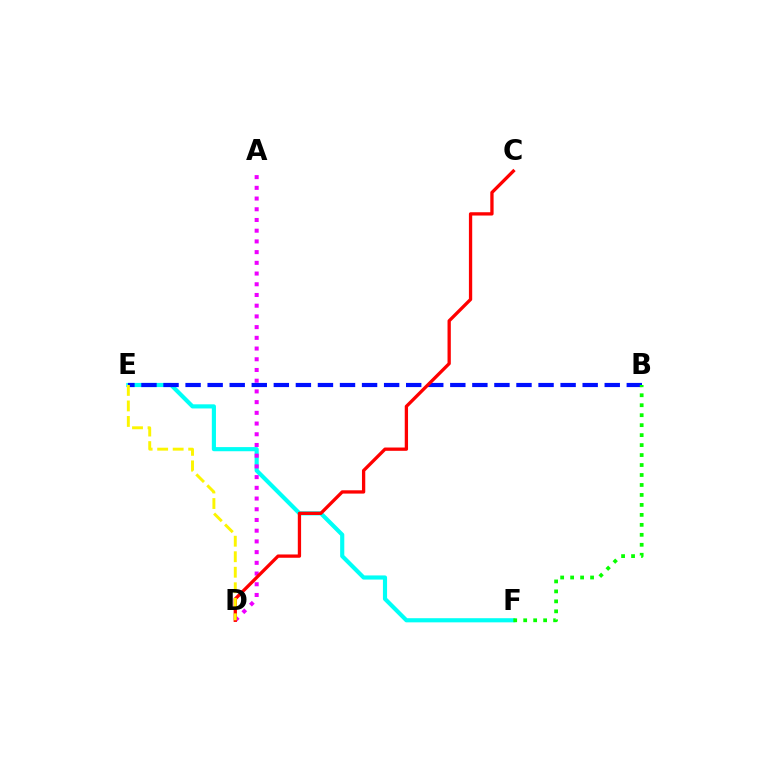{('E', 'F'): [{'color': '#00fff6', 'line_style': 'solid', 'thickness': 2.98}], ('A', 'D'): [{'color': '#ee00ff', 'line_style': 'dotted', 'thickness': 2.91}], ('B', 'E'): [{'color': '#0010ff', 'line_style': 'dashed', 'thickness': 3.0}], ('C', 'D'): [{'color': '#ff0000', 'line_style': 'solid', 'thickness': 2.37}], ('D', 'E'): [{'color': '#fcf500', 'line_style': 'dashed', 'thickness': 2.11}], ('B', 'F'): [{'color': '#08ff00', 'line_style': 'dotted', 'thickness': 2.71}]}